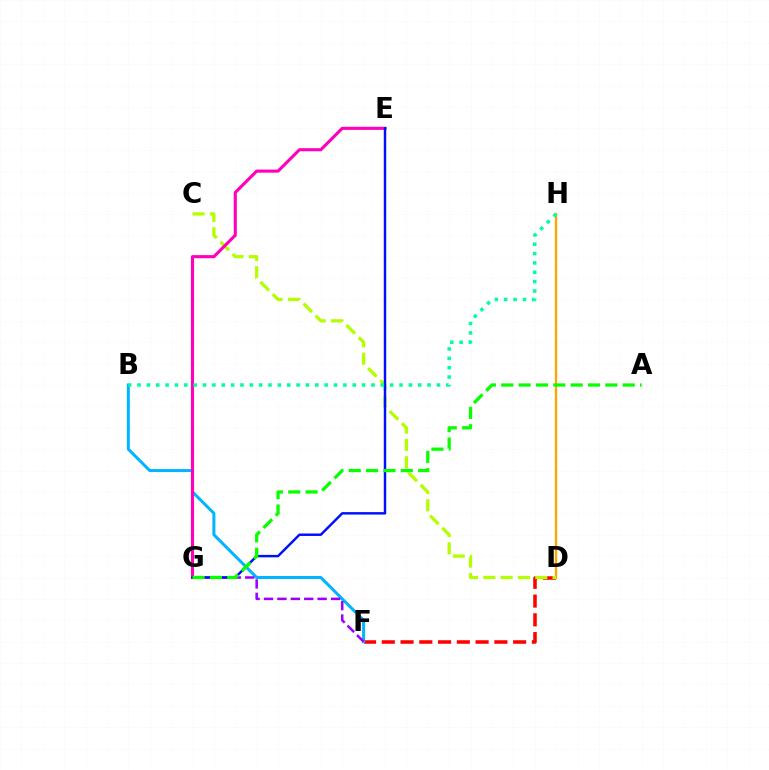{('D', 'H'): [{'color': '#ffa500', 'line_style': 'solid', 'thickness': 1.69}], ('D', 'F'): [{'color': '#ff0000', 'line_style': 'dashed', 'thickness': 2.55}], ('C', 'D'): [{'color': '#b3ff00', 'line_style': 'dashed', 'thickness': 2.35}], ('B', 'F'): [{'color': '#00b5ff', 'line_style': 'solid', 'thickness': 2.16}], ('F', 'G'): [{'color': '#9b00ff', 'line_style': 'dashed', 'thickness': 1.82}], ('E', 'G'): [{'color': '#ff00bd', 'line_style': 'solid', 'thickness': 2.24}, {'color': '#0010ff', 'line_style': 'solid', 'thickness': 1.77}], ('A', 'G'): [{'color': '#08ff00', 'line_style': 'dashed', 'thickness': 2.36}], ('B', 'H'): [{'color': '#00ff9d', 'line_style': 'dotted', 'thickness': 2.54}]}